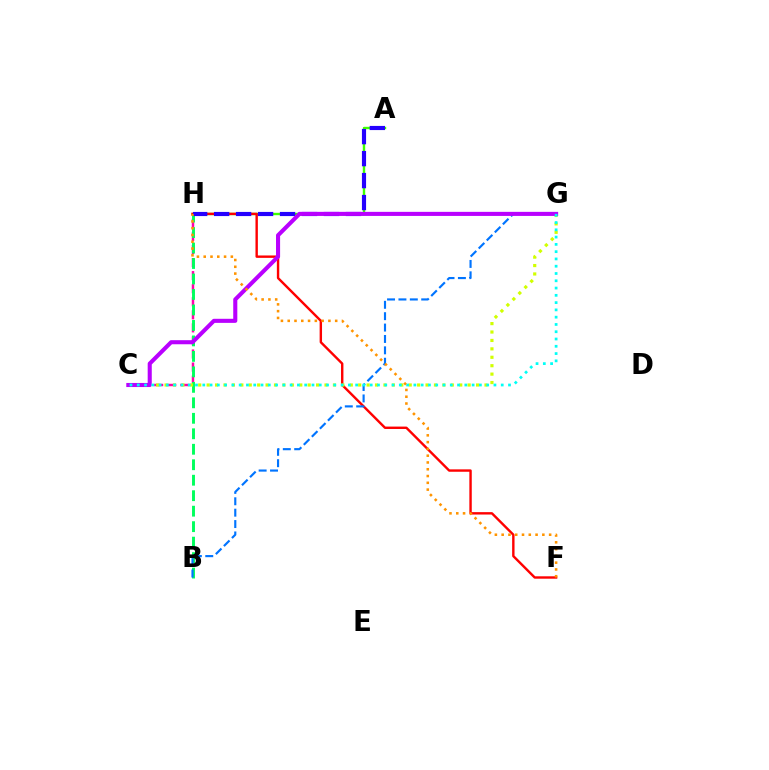{('C', 'H'): [{'color': '#ff00ac', 'line_style': 'dashed', 'thickness': 1.77}], ('B', 'H'): [{'color': '#00ff5c', 'line_style': 'dashed', 'thickness': 2.1}], ('A', 'H'): [{'color': '#3dff00', 'line_style': 'solid', 'thickness': 1.73}, {'color': '#2500ff', 'line_style': 'dashed', 'thickness': 2.99}], ('F', 'H'): [{'color': '#ff0000', 'line_style': 'solid', 'thickness': 1.73}, {'color': '#ff9400', 'line_style': 'dotted', 'thickness': 1.84}], ('C', 'G'): [{'color': '#d1ff00', 'line_style': 'dotted', 'thickness': 2.29}, {'color': '#b900ff', 'line_style': 'solid', 'thickness': 2.94}, {'color': '#00fff6', 'line_style': 'dotted', 'thickness': 1.98}], ('B', 'G'): [{'color': '#0074ff', 'line_style': 'dashed', 'thickness': 1.55}]}